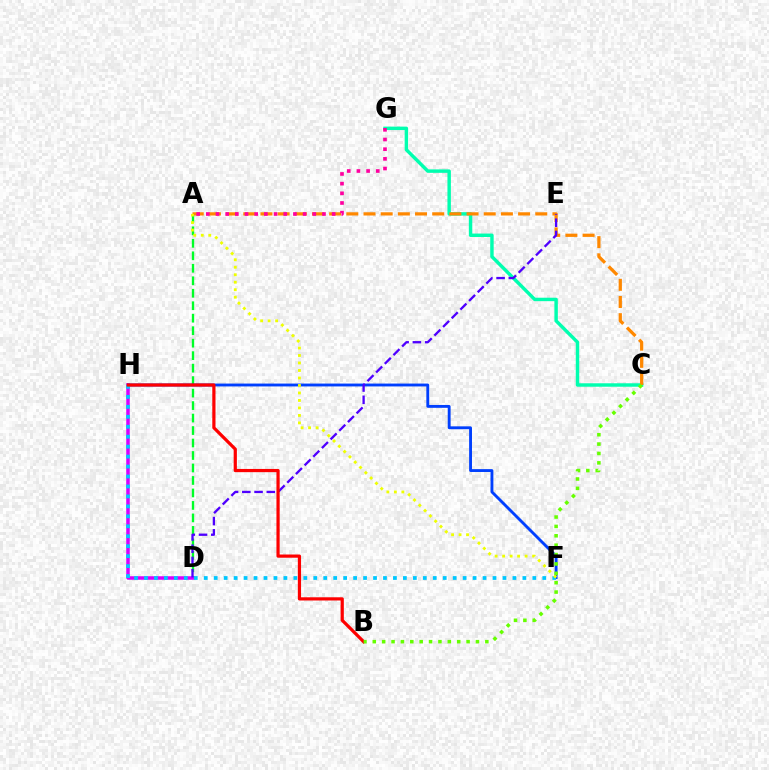{('C', 'G'): [{'color': '#00ffaf', 'line_style': 'solid', 'thickness': 2.48}], ('A', 'D'): [{'color': '#00ff27', 'line_style': 'dashed', 'thickness': 1.7}], ('D', 'H'): [{'color': '#d600ff', 'line_style': 'solid', 'thickness': 2.52}], ('A', 'C'): [{'color': '#ff8800', 'line_style': 'dashed', 'thickness': 2.33}], ('F', 'H'): [{'color': '#003fff', 'line_style': 'solid', 'thickness': 2.06}, {'color': '#00c7ff', 'line_style': 'dotted', 'thickness': 2.71}], ('D', 'E'): [{'color': '#4f00ff', 'line_style': 'dashed', 'thickness': 1.66}], ('A', 'F'): [{'color': '#eeff00', 'line_style': 'dotted', 'thickness': 2.04}], ('A', 'G'): [{'color': '#ff00a0', 'line_style': 'dotted', 'thickness': 2.63}], ('B', 'H'): [{'color': '#ff0000', 'line_style': 'solid', 'thickness': 2.31}], ('B', 'C'): [{'color': '#66ff00', 'line_style': 'dotted', 'thickness': 2.55}]}